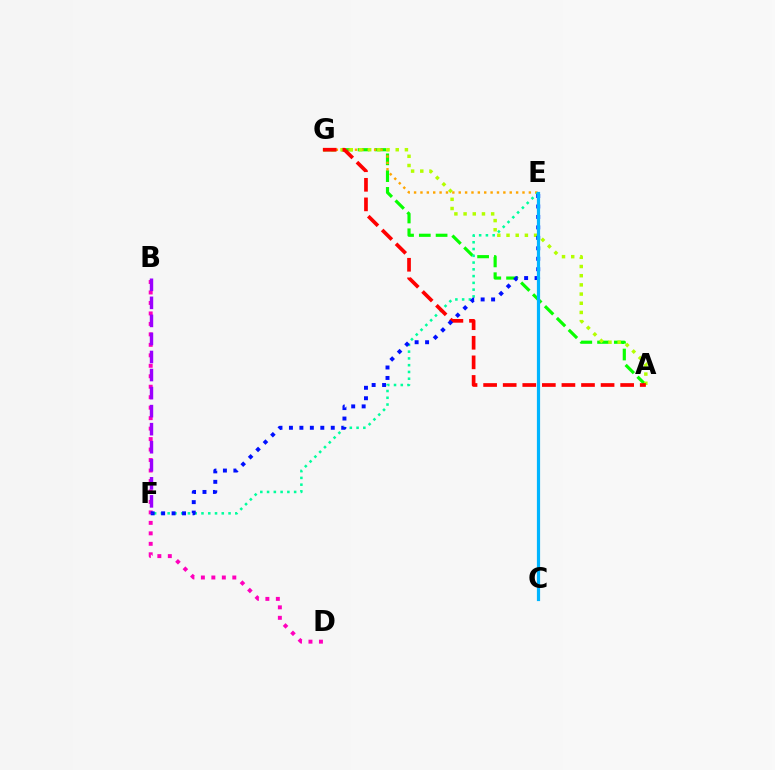{('A', 'G'): [{'color': '#08ff00', 'line_style': 'dashed', 'thickness': 2.28}, {'color': '#b3ff00', 'line_style': 'dotted', 'thickness': 2.5}, {'color': '#ff0000', 'line_style': 'dashed', 'thickness': 2.66}], ('E', 'G'): [{'color': '#ffa500', 'line_style': 'dotted', 'thickness': 1.73}], ('B', 'D'): [{'color': '#ff00bd', 'line_style': 'dotted', 'thickness': 2.85}], ('E', 'F'): [{'color': '#00ff9d', 'line_style': 'dotted', 'thickness': 1.84}, {'color': '#0010ff', 'line_style': 'dotted', 'thickness': 2.84}], ('B', 'F'): [{'color': '#9b00ff', 'line_style': 'dashed', 'thickness': 2.45}], ('C', 'E'): [{'color': '#00b5ff', 'line_style': 'solid', 'thickness': 2.3}]}